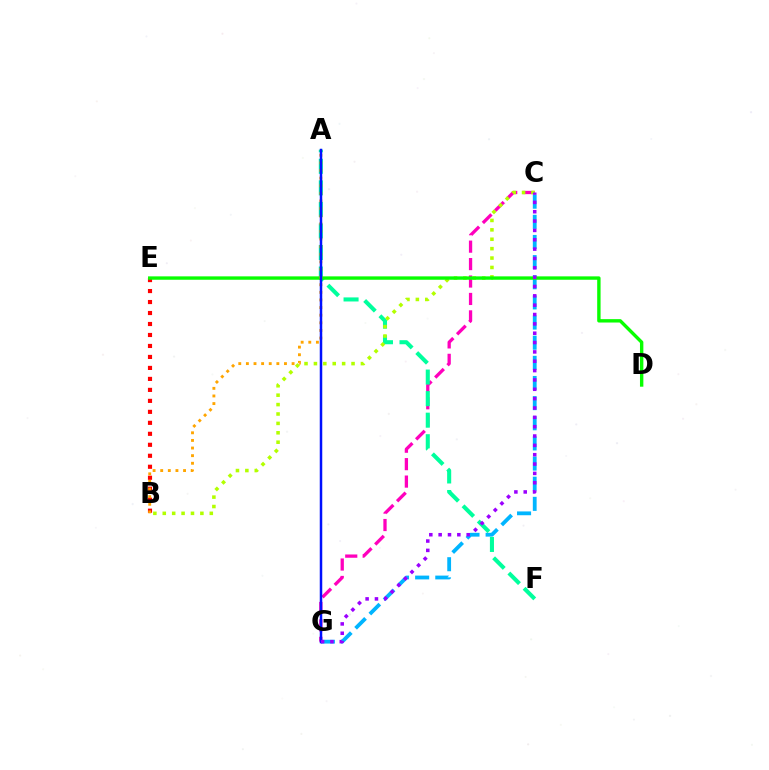{('C', 'G'): [{'color': '#ff00bd', 'line_style': 'dashed', 'thickness': 2.37}, {'color': '#00b5ff', 'line_style': 'dashed', 'thickness': 2.74}, {'color': '#9b00ff', 'line_style': 'dotted', 'thickness': 2.54}], ('B', 'E'): [{'color': '#ff0000', 'line_style': 'dotted', 'thickness': 2.98}], ('A', 'F'): [{'color': '#00ff9d', 'line_style': 'dashed', 'thickness': 2.93}], ('B', 'C'): [{'color': '#b3ff00', 'line_style': 'dotted', 'thickness': 2.55}], ('D', 'E'): [{'color': '#08ff00', 'line_style': 'solid', 'thickness': 2.44}], ('A', 'B'): [{'color': '#ffa500', 'line_style': 'dotted', 'thickness': 2.07}], ('A', 'G'): [{'color': '#0010ff', 'line_style': 'solid', 'thickness': 1.8}]}